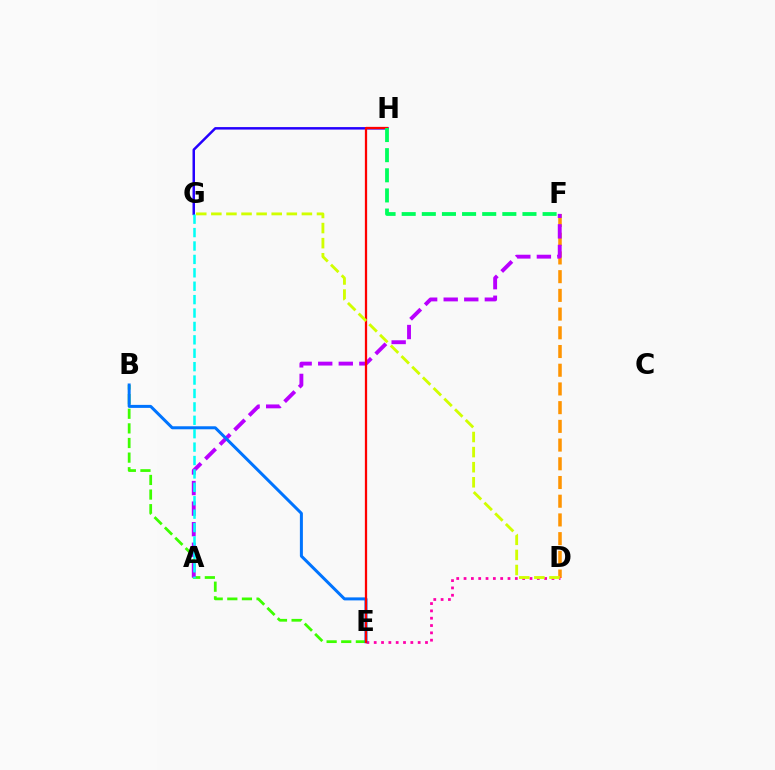{('D', 'F'): [{'color': '#ff9400', 'line_style': 'dashed', 'thickness': 2.54}], ('G', 'H'): [{'color': '#2500ff', 'line_style': 'solid', 'thickness': 1.79}], ('D', 'E'): [{'color': '#ff00ac', 'line_style': 'dotted', 'thickness': 1.99}], ('B', 'E'): [{'color': '#3dff00', 'line_style': 'dashed', 'thickness': 1.99}, {'color': '#0074ff', 'line_style': 'solid', 'thickness': 2.16}], ('A', 'F'): [{'color': '#b900ff', 'line_style': 'dashed', 'thickness': 2.79}], ('A', 'G'): [{'color': '#00fff6', 'line_style': 'dashed', 'thickness': 1.82}], ('E', 'H'): [{'color': '#ff0000', 'line_style': 'solid', 'thickness': 1.63}], ('F', 'H'): [{'color': '#00ff5c', 'line_style': 'dashed', 'thickness': 2.73}], ('D', 'G'): [{'color': '#d1ff00', 'line_style': 'dashed', 'thickness': 2.05}]}